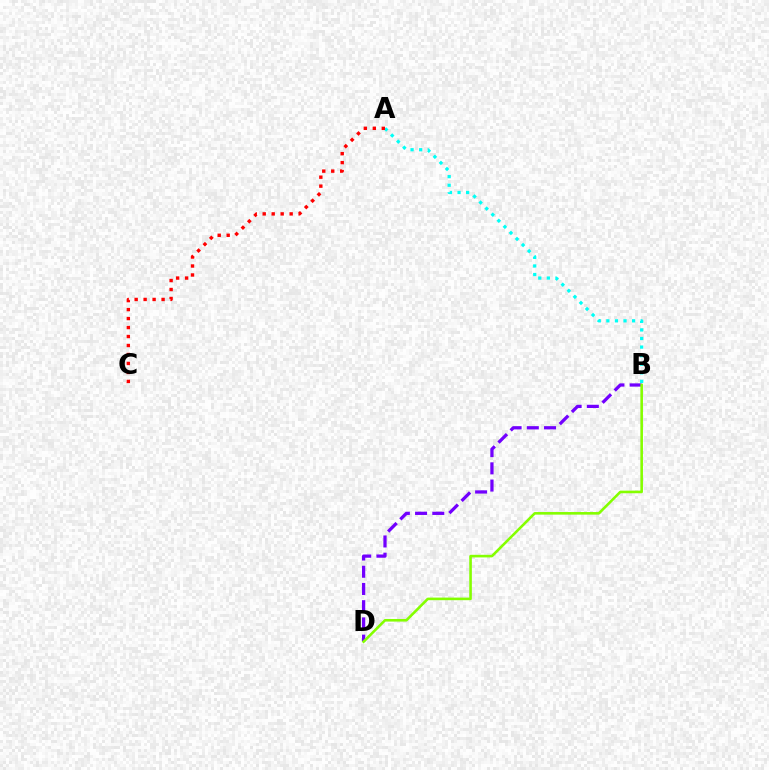{('A', 'B'): [{'color': '#00fff6', 'line_style': 'dotted', 'thickness': 2.33}], ('B', 'D'): [{'color': '#7200ff', 'line_style': 'dashed', 'thickness': 2.34}, {'color': '#84ff00', 'line_style': 'solid', 'thickness': 1.87}], ('A', 'C'): [{'color': '#ff0000', 'line_style': 'dotted', 'thickness': 2.44}]}